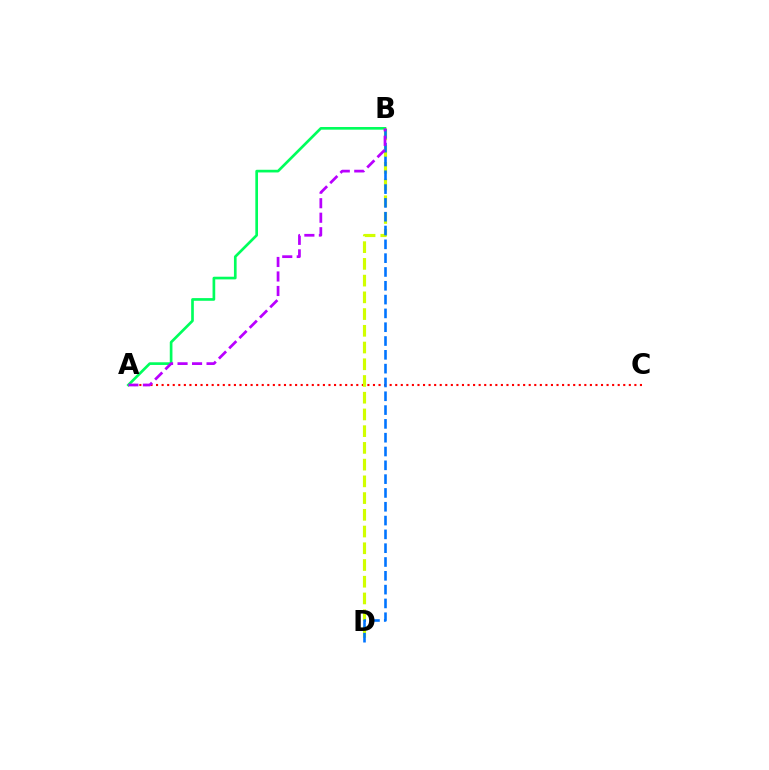{('A', 'C'): [{'color': '#ff0000', 'line_style': 'dotted', 'thickness': 1.51}], ('A', 'B'): [{'color': '#00ff5c', 'line_style': 'solid', 'thickness': 1.92}, {'color': '#b900ff', 'line_style': 'dashed', 'thickness': 1.97}], ('B', 'D'): [{'color': '#d1ff00', 'line_style': 'dashed', 'thickness': 2.27}, {'color': '#0074ff', 'line_style': 'dashed', 'thickness': 1.88}]}